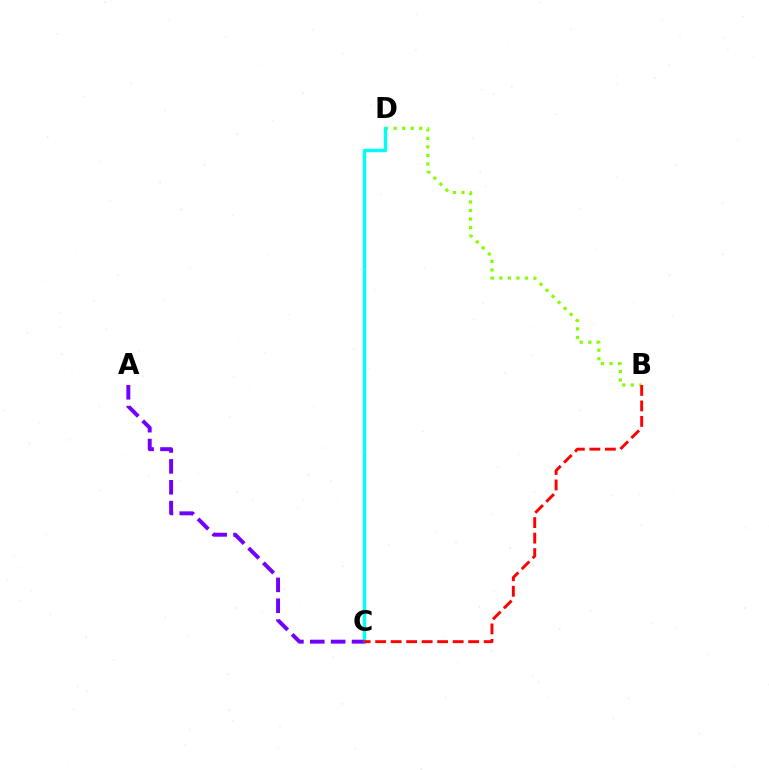{('B', 'D'): [{'color': '#84ff00', 'line_style': 'dotted', 'thickness': 2.32}], ('C', 'D'): [{'color': '#00fff6', 'line_style': 'solid', 'thickness': 2.42}], ('B', 'C'): [{'color': '#ff0000', 'line_style': 'dashed', 'thickness': 2.11}], ('A', 'C'): [{'color': '#7200ff', 'line_style': 'dashed', 'thickness': 2.84}]}